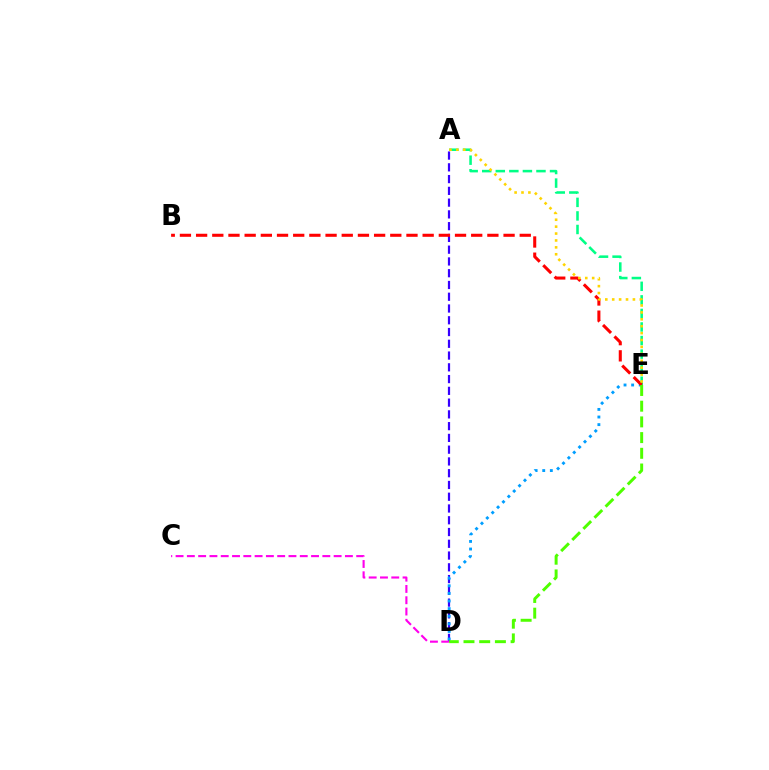{('A', 'E'): [{'color': '#00ff86', 'line_style': 'dashed', 'thickness': 1.84}, {'color': '#ffd500', 'line_style': 'dotted', 'thickness': 1.88}], ('A', 'D'): [{'color': '#3700ff', 'line_style': 'dashed', 'thickness': 1.6}], ('D', 'E'): [{'color': '#009eff', 'line_style': 'dotted', 'thickness': 2.07}, {'color': '#4fff00', 'line_style': 'dashed', 'thickness': 2.13}], ('C', 'D'): [{'color': '#ff00ed', 'line_style': 'dashed', 'thickness': 1.53}], ('B', 'E'): [{'color': '#ff0000', 'line_style': 'dashed', 'thickness': 2.2}]}